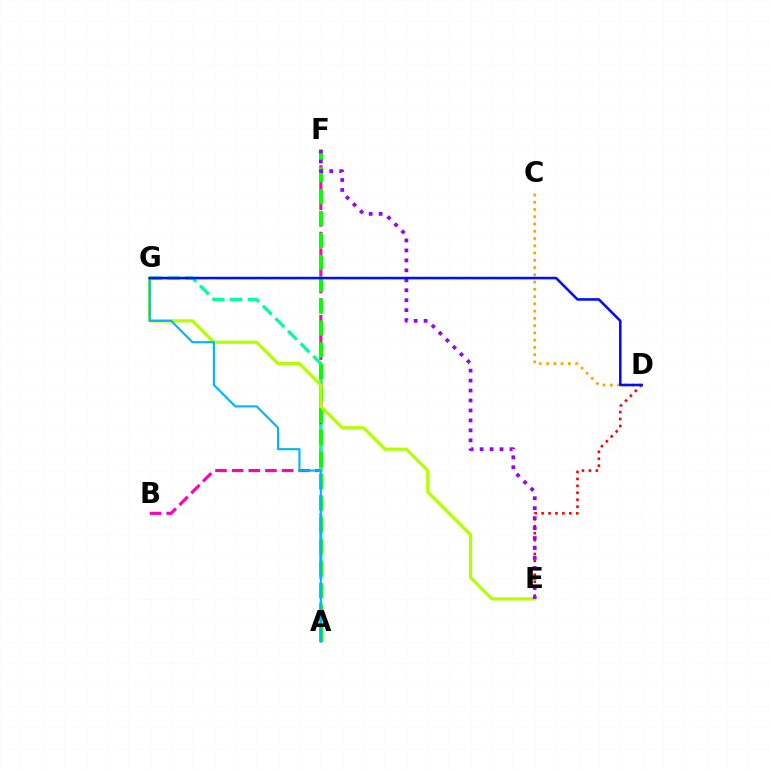{('B', 'F'): [{'color': '#ff00bd', 'line_style': 'dashed', 'thickness': 2.26}], ('A', 'G'): [{'color': '#00ff9d', 'line_style': 'dashed', 'thickness': 2.42}, {'color': '#00b5ff', 'line_style': 'solid', 'thickness': 1.54}], ('D', 'E'): [{'color': '#ff0000', 'line_style': 'dotted', 'thickness': 1.88}], ('A', 'F'): [{'color': '#08ff00', 'line_style': 'dashed', 'thickness': 2.97}], ('E', 'G'): [{'color': '#b3ff00', 'line_style': 'solid', 'thickness': 2.31}], ('E', 'F'): [{'color': '#9b00ff', 'line_style': 'dotted', 'thickness': 2.71}], ('C', 'D'): [{'color': '#ffa500', 'line_style': 'dotted', 'thickness': 1.97}], ('D', 'G'): [{'color': '#0010ff', 'line_style': 'solid', 'thickness': 1.86}]}